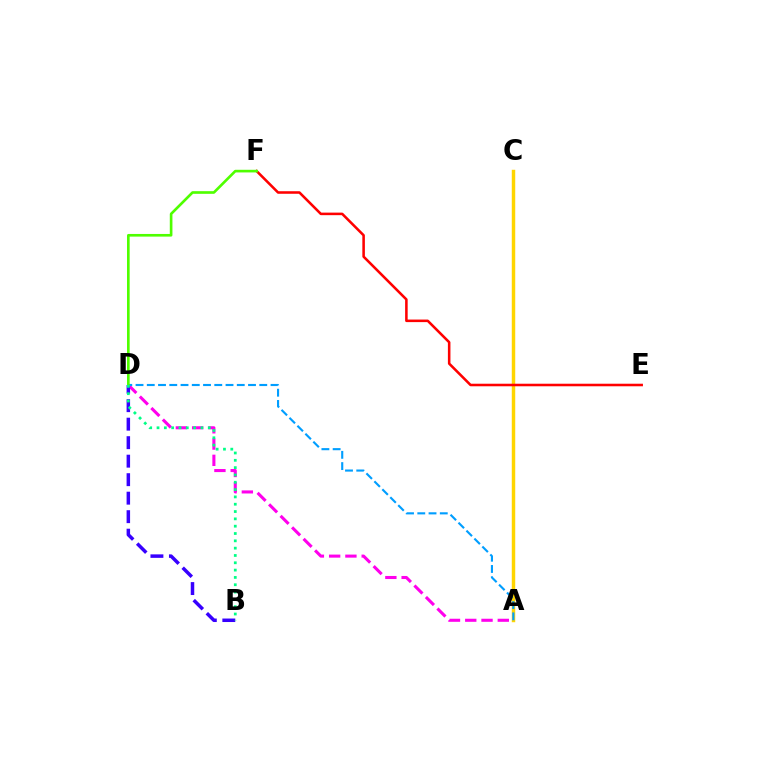{('A', 'D'): [{'color': '#ff00ed', 'line_style': 'dashed', 'thickness': 2.21}, {'color': '#009eff', 'line_style': 'dashed', 'thickness': 1.53}], ('B', 'D'): [{'color': '#3700ff', 'line_style': 'dashed', 'thickness': 2.51}, {'color': '#00ff86', 'line_style': 'dotted', 'thickness': 1.99}], ('A', 'C'): [{'color': '#ffd500', 'line_style': 'solid', 'thickness': 2.49}], ('E', 'F'): [{'color': '#ff0000', 'line_style': 'solid', 'thickness': 1.84}], ('D', 'F'): [{'color': '#4fff00', 'line_style': 'solid', 'thickness': 1.91}]}